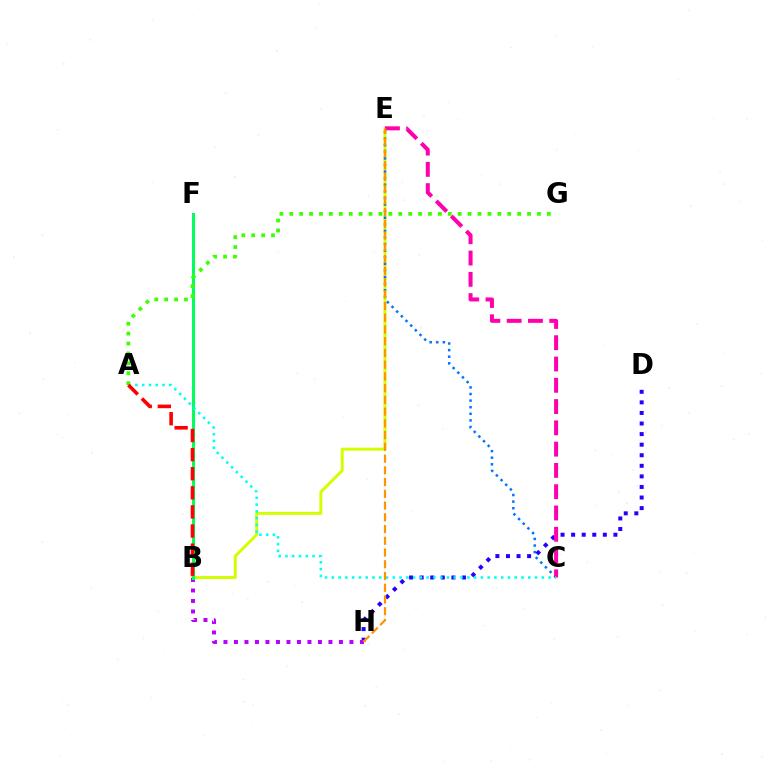{('B', 'E'): [{'color': '#d1ff00', 'line_style': 'solid', 'thickness': 2.13}], ('C', 'E'): [{'color': '#0074ff', 'line_style': 'dotted', 'thickness': 1.79}, {'color': '#ff00ac', 'line_style': 'dashed', 'thickness': 2.89}], ('D', 'H'): [{'color': '#2500ff', 'line_style': 'dotted', 'thickness': 2.87}], ('B', 'H'): [{'color': '#b900ff', 'line_style': 'dotted', 'thickness': 2.85}], ('B', 'F'): [{'color': '#00ff5c', 'line_style': 'solid', 'thickness': 2.18}], ('A', 'C'): [{'color': '#00fff6', 'line_style': 'dotted', 'thickness': 1.84}], ('E', 'H'): [{'color': '#ff9400', 'line_style': 'dashed', 'thickness': 1.59}], ('A', 'G'): [{'color': '#3dff00', 'line_style': 'dotted', 'thickness': 2.69}], ('A', 'B'): [{'color': '#ff0000', 'line_style': 'dashed', 'thickness': 2.59}]}